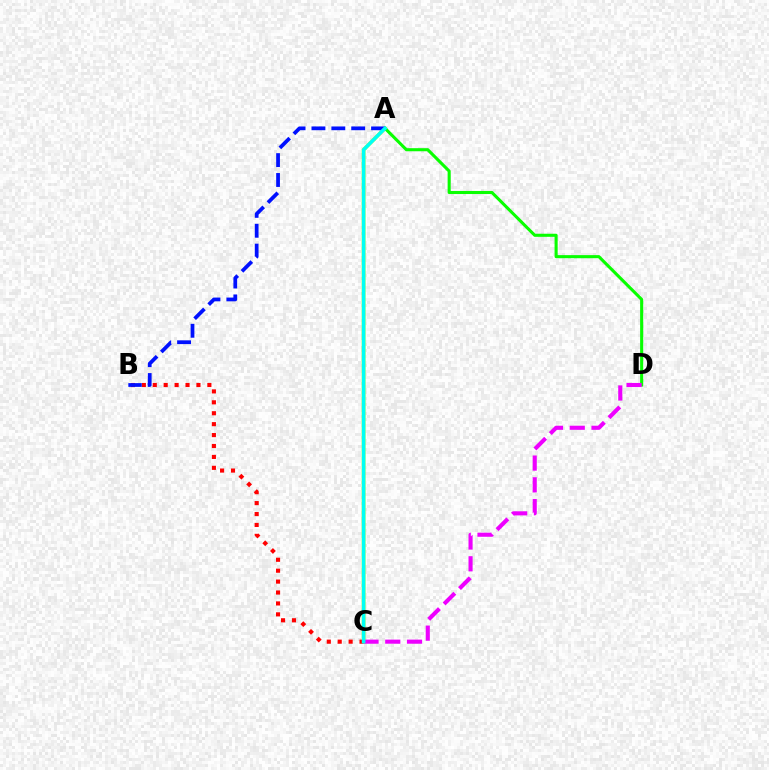{('A', 'C'): [{'color': '#fcf500', 'line_style': 'solid', 'thickness': 2.68}, {'color': '#00fff6', 'line_style': 'solid', 'thickness': 2.6}], ('A', 'D'): [{'color': '#08ff00', 'line_style': 'solid', 'thickness': 2.22}], ('B', 'C'): [{'color': '#ff0000', 'line_style': 'dotted', 'thickness': 2.97}], ('C', 'D'): [{'color': '#ee00ff', 'line_style': 'dashed', 'thickness': 2.96}], ('A', 'B'): [{'color': '#0010ff', 'line_style': 'dashed', 'thickness': 2.7}]}